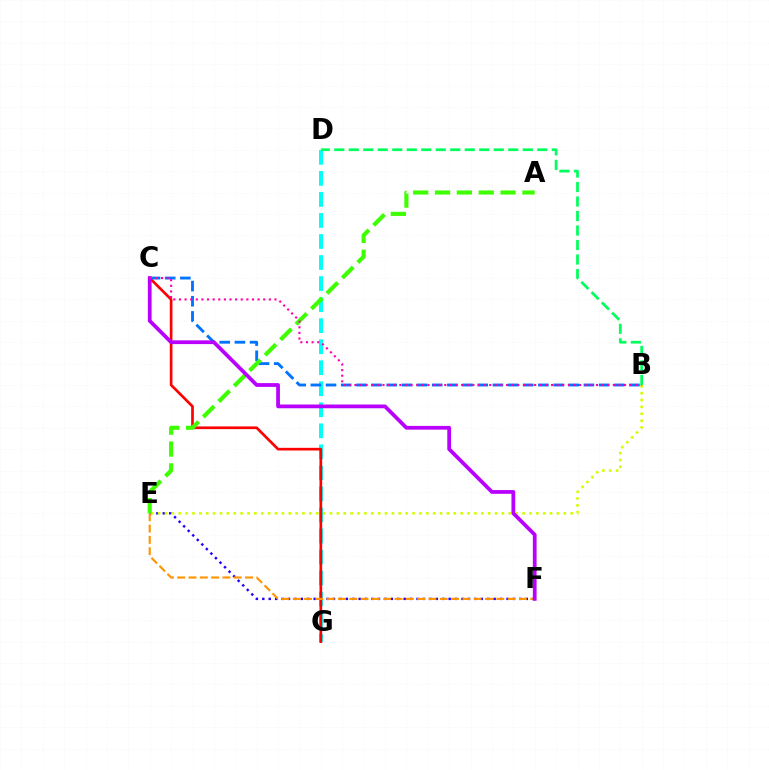{('E', 'F'): [{'color': '#2500ff', 'line_style': 'dotted', 'thickness': 1.75}, {'color': '#ff9400', 'line_style': 'dashed', 'thickness': 1.54}], ('B', 'E'): [{'color': '#d1ff00', 'line_style': 'dotted', 'thickness': 1.87}], ('D', 'G'): [{'color': '#00fff6', 'line_style': 'dashed', 'thickness': 2.86}], ('C', 'G'): [{'color': '#ff0000', 'line_style': 'solid', 'thickness': 1.93}], ('B', 'C'): [{'color': '#0074ff', 'line_style': 'dashed', 'thickness': 2.06}, {'color': '#ff00ac', 'line_style': 'dotted', 'thickness': 1.53}], ('A', 'E'): [{'color': '#3dff00', 'line_style': 'dashed', 'thickness': 2.97}], ('C', 'F'): [{'color': '#b900ff', 'line_style': 'solid', 'thickness': 2.7}], ('B', 'D'): [{'color': '#00ff5c', 'line_style': 'dashed', 'thickness': 1.97}]}